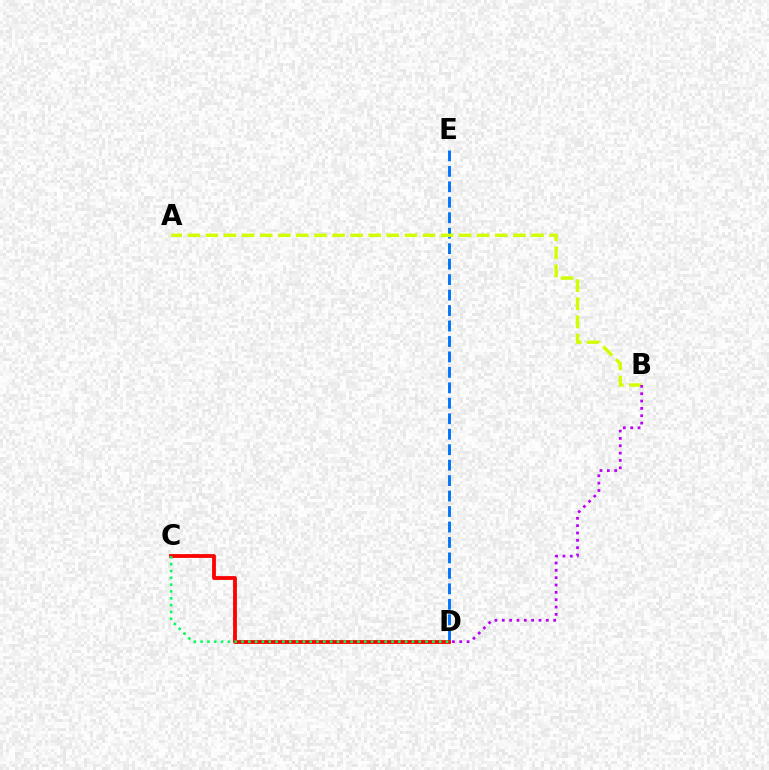{('D', 'E'): [{'color': '#0074ff', 'line_style': 'dashed', 'thickness': 2.1}], ('A', 'B'): [{'color': '#d1ff00', 'line_style': 'dashed', 'thickness': 2.46}], ('C', 'D'): [{'color': '#ff0000', 'line_style': 'solid', 'thickness': 2.73}, {'color': '#00ff5c', 'line_style': 'dotted', 'thickness': 1.85}], ('B', 'D'): [{'color': '#b900ff', 'line_style': 'dotted', 'thickness': 1.99}]}